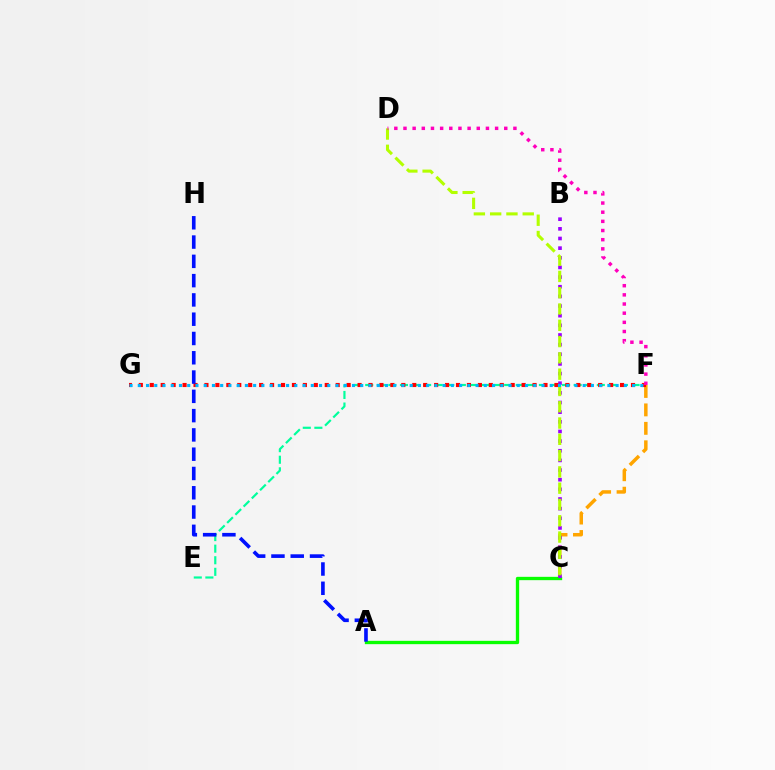{('C', 'F'): [{'color': '#ffa500', 'line_style': 'dashed', 'thickness': 2.51}], ('A', 'C'): [{'color': '#08ff00', 'line_style': 'solid', 'thickness': 2.39}], ('B', 'C'): [{'color': '#9b00ff', 'line_style': 'dotted', 'thickness': 2.62}], ('C', 'D'): [{'color': '#b3ff00', 'line_style': 'dashed', 'thickness': 2.21}], ('E', 'F'): [{'color': '#00ff9d', 'line_style': 'dashed', 'thickness': 1.57}], ('F', 'G'): [{'color': '#ff0000', 'line_style': 'dotted', 'thickness': 2.97}, {'color': '#00b5ff', 'line_style': 'dotted', 'thickness': 2.24}], ('A', 'H'): [{'color': '#0010ff', 'line_style': 'dashed', 'thickness': 2.62}], ('D', 'F'): [{'color': '#ff00bd', 'line_style': 'dotted', 'thickness': 2.49}]}